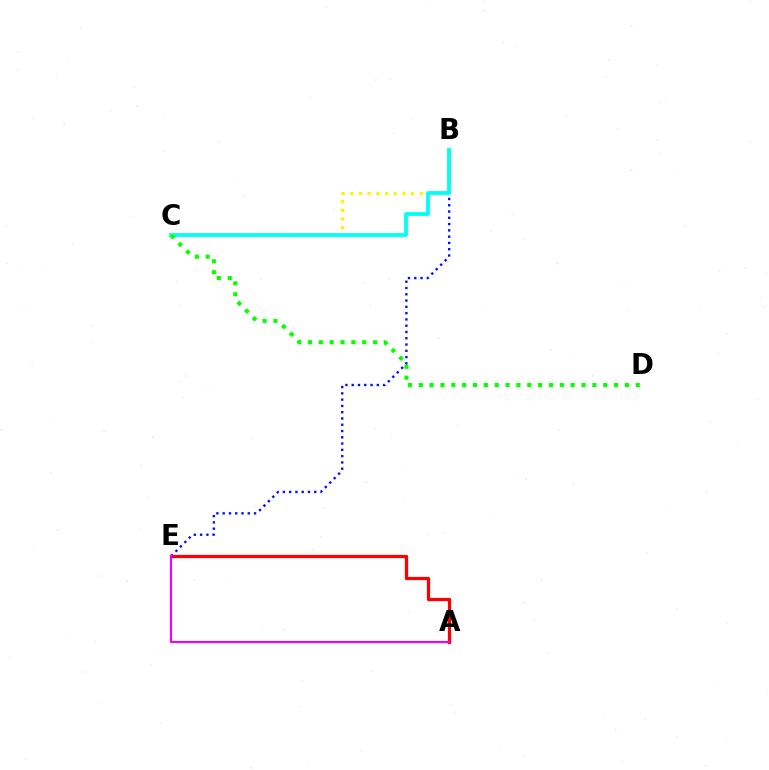{('B', 'E'): [{'color': '#0010ff', 'line_style': 'dotted', 'thickness': 1.71}], ('B', 'C'): [{'color': '#fcf500', 'line_style': 'dotted', 'thickness': 2.36}, {'color': '#00fff6', 'line_style': 'solid', 'thickness': 2.74}], ('A', 'E'): [{'color': '#ff0000', 'line_style': 'solid', 'thickness': 2.33}, {'color': '#ee00ff', 'line_style': 'solid', 'thickness': 1.53}], ('C', 'D'): [{'color': '#08ff00', 'line_style': 'dotted', 'thickness': 2.95}]}